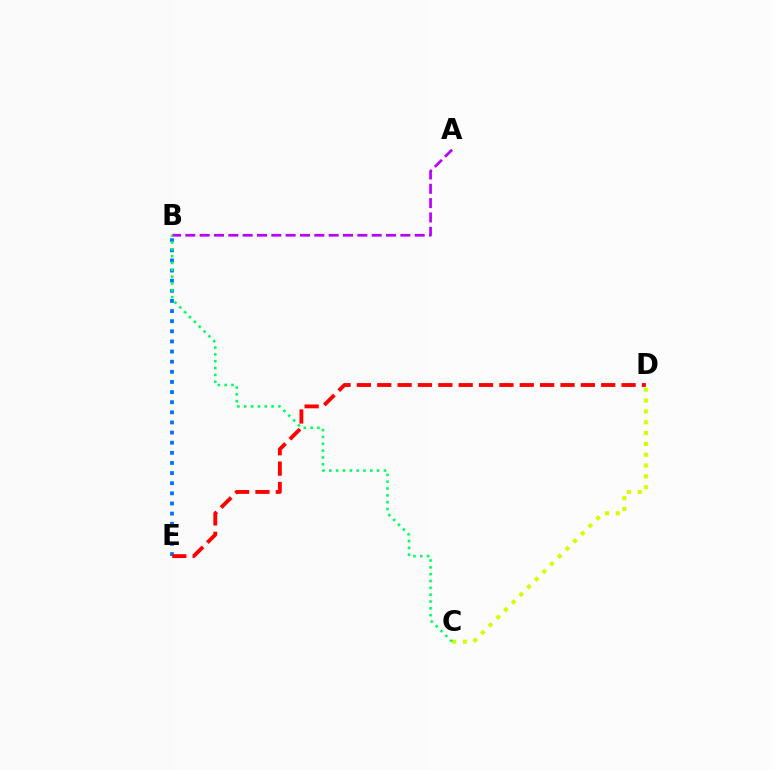{('B', 'E'): [{'color': '#0074ff', 'line_style': 'dotted', 'thickness': 2.75}], ('C', 'D'): [{'color': '#d1ff00', 'line_style': 'dotted', 'thickness': 2.94}], ('A', 'B'): [{'color': '#b900ff', 'line_style': 'dashed', 'thickness': 1.95}], ('D', 'E'): [{'color': '#ff0000', 'line_style': 'dashed', 'thickness': 2.77}], ('B', 'C'): [{'color': '#00ff5c', 'line_style': 'dotted', 'thickness': 1.86}]}